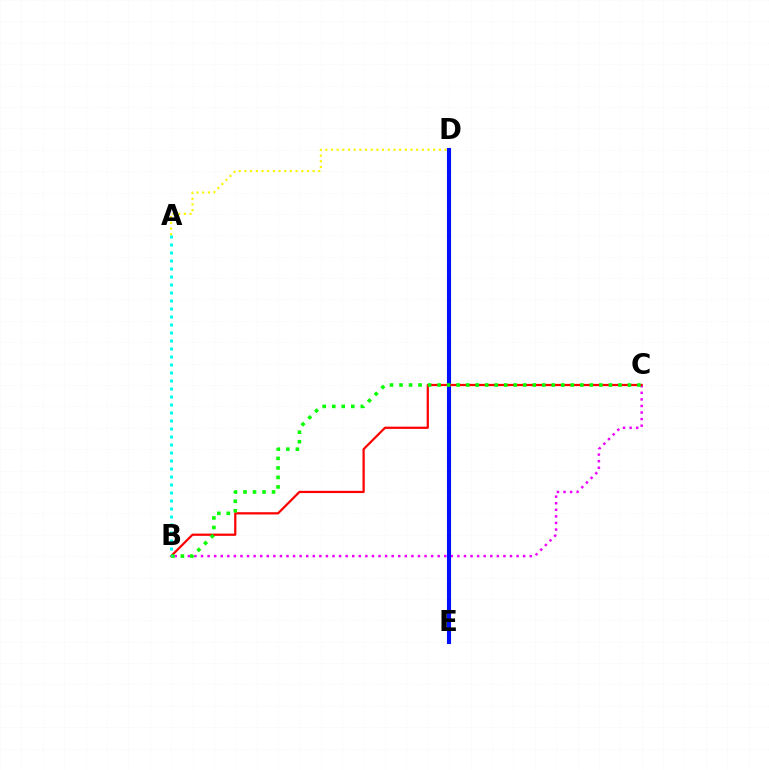{('B', 'C'): [{'color': '#ee00ff', 'line_style': 'dotted', 'thickness': 1.79}, {'color': '#ff0000', 'line_style': 'solid', 'thickness': 1.61}, {'color': '#08ff00', 'line_style': 'dotted', 'thickness': 2.59}], ('D', 'E'): [{'color': '#0010ff', 'line_style': 'solid', 'thickness': 2.95}], ('A', 'D'): [{'color': '#fcf500', 'line_style': 'dotted', 'thickness': 1.54}], ('A', 'B'): [{'color': '#00fff6', 'line_style': 'dotted', 'thickness': 2.17}]}